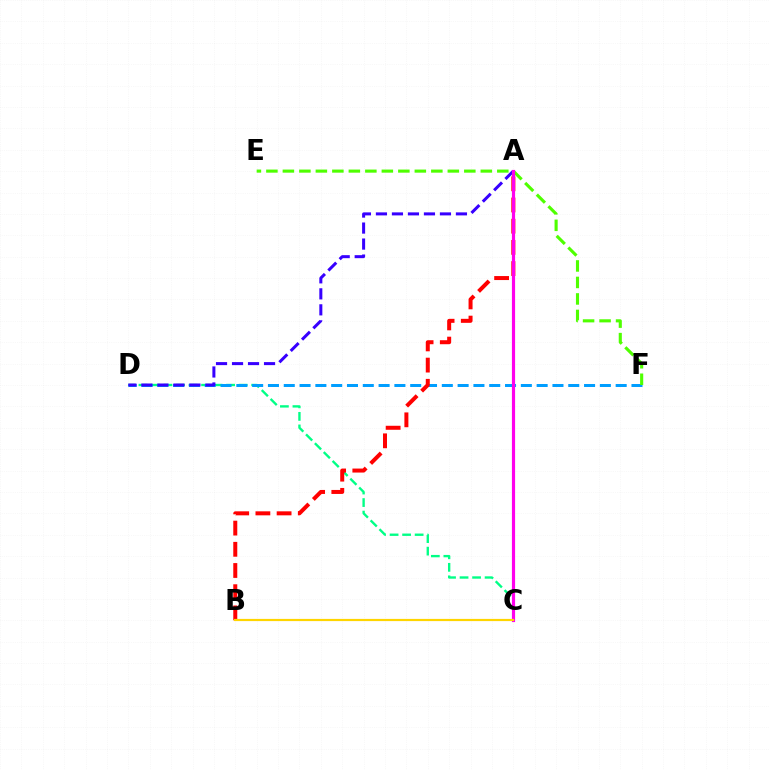{('C', 'D'): [{'color': '#00ff86', 'line_style': 'dashed', 'thickness': 1.7}], ('D', 'F'): [{'color': '#009eff', 'line_style': 'dashed', 'thickness': 2.15}], ('A', 'B'): [{'color': '#ff0000', 'line_style': 'dashed', 'thickness': 2.88}], ('E', 'F'): [{'color': '#4fff00', 'line_style': 'dashed', 'thickness': 2.24}], ('A', 'D'): [{'color': '#3700ff', 'line_style': 'dashed', 'thickness': 2.17}], ('A', 'C'): [{'color': '#ff00ed', 'line_style': 'solid', 'thickness': 2.29}], ('B', 'C'): [{'color': '#ffd500', 'line_style': 'solid', 'thickness': 1.58}]}